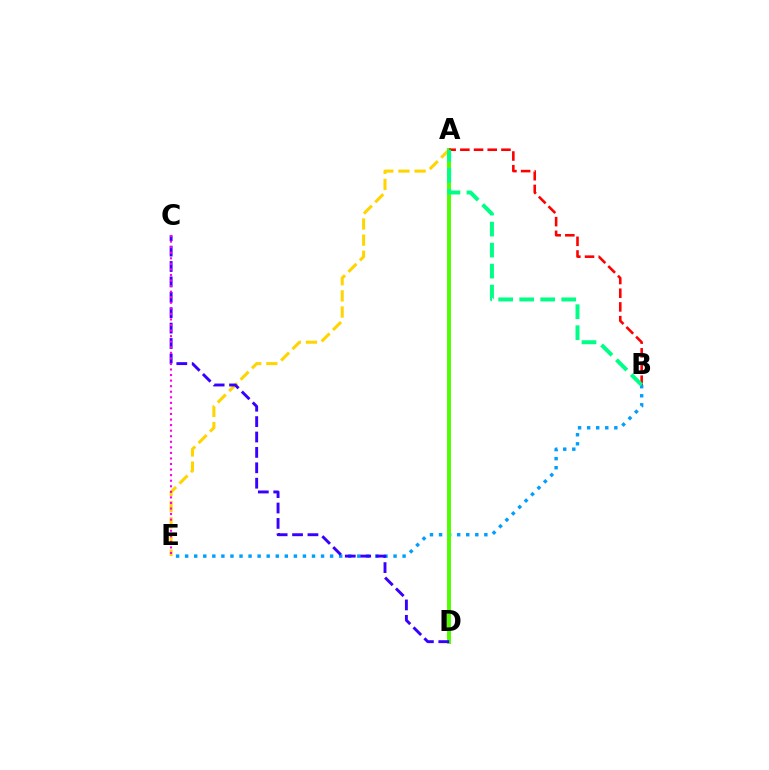{('B', 'E'): [{'color': '#009eff', 'line_style': 'dotted', 'thickness': 2.46}], ('A', 'E'): [{'color': '#ffd500', 'line_style': 'dashed', 'thickness': 2.19}], ('A', 'D'): [{'color': '#4fff00', 'line_style': 'solid', 'thickness': 2.83}], ('C', 'D'): [{'color': '#3700ff', 'line_style': 'dashed', 'thickness': 2.09}], ('A', 'B'): [{'color': '#ff0000', 'line_style': 'dashed', 'thickness': 1.86}, {'color': '#00ff86', 'line_style': 'dashed', 'thickness': 2.86}], ('C', 'E'): [{'color': '#ff00ed', 'line_style': 'dotted', 'thickness': 1.51}]}